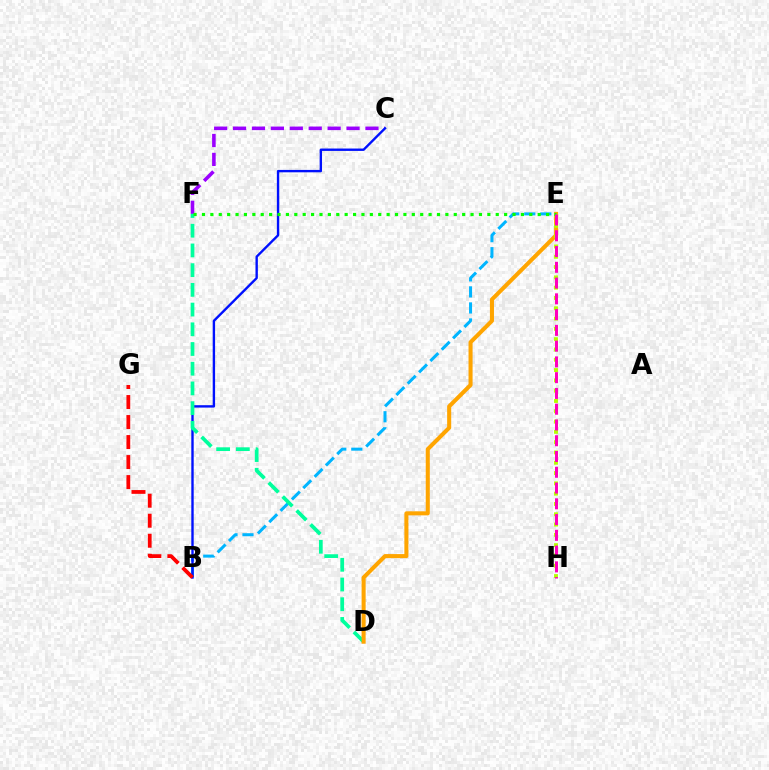{('C', 'F'): [{'color': '#9b00ff', 'line_style': 'dashed', 'thickness': 2.57}], ('B', 'E'): [{'color': '#00b5ff', 'line_style': 'dashed', 'thickness': 2.18}], ('B', 'C'): [{'color': '#0010ff', 'line_style': 'solid', 'thickness': 1.72}], ('D', 'F'): [{'color': '#00ff9d', 'line_style': 'dashed', 'thickness': 2.68}], ('D', 'E'): [{'color': '#ffa500', 'line_style': 'solid', 'thickness': 2.92}], ('E', 'H'): [{'color': '#b3ff00', 'line_style': 'dotted', 'thickness': 2.8}, {'color': '#ff00bd', 'line_style': 'dashed', 'thickness': 2.14}], ('E', 'F'): [{'color': '#08ff00', 'line_style': 'dotted', 'thickness': 2.28}], ('B', 'G'): [{'color': '#ff0000', 'line_style': 'dashed', 'thickness': 2.72}]}